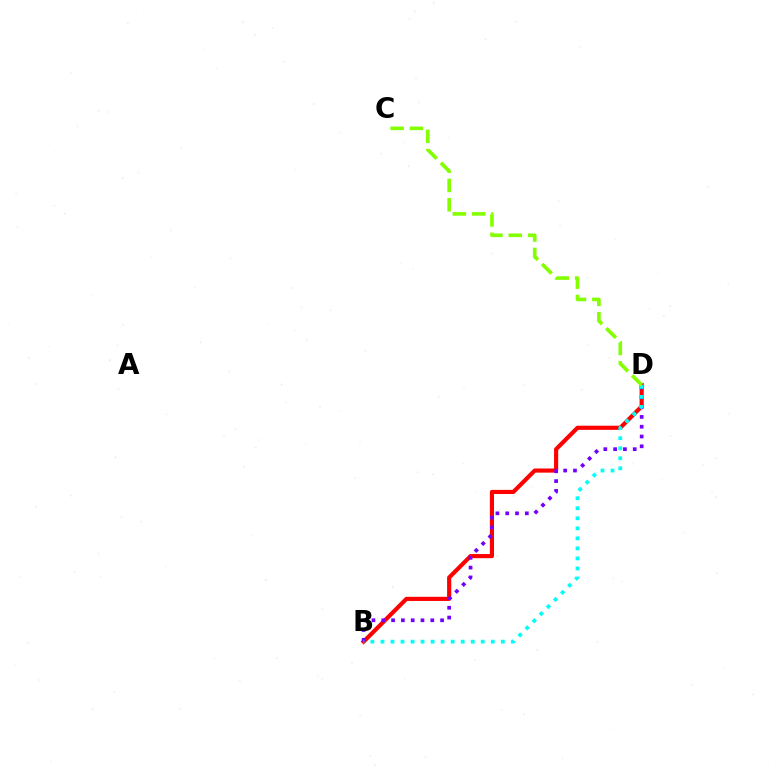{('B', 'D'): [{'color': '#ff0000', 'line_style': 'solid', 'thickness': 2.98}, {'color': '#7200ff', 'line_style': 'dotted', 'thickness': 2.66}, {'color': '#00fff6', 'line_style': 'dotted', 'thickness': 2.73}], ('C', 'D'): [{'color': '#84ff00', 'line_style': 'dashed', 'thickness': 2.62}]}